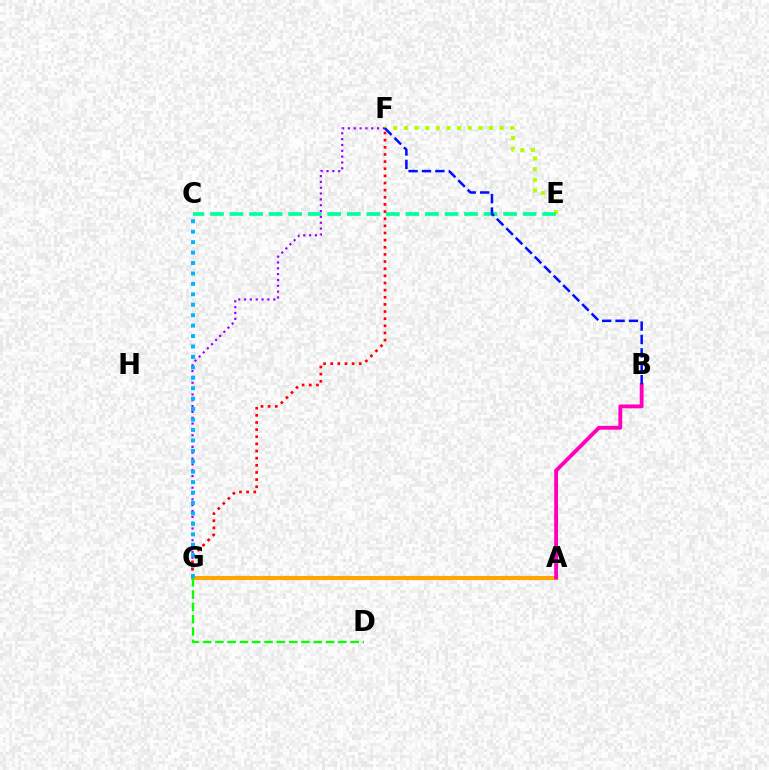{('F', 'G'): [{'color': '#9b00ff', 'line_style': 'dotted', 'thickness': 1.58}, {'color': '#ff0000', 'line_style': 'dotted', 'thickness': 1.94}], ('A', 'G'): [{'color': '#ffa500', 'line_style': 'solid', 'thickness': 2.95}], ('D', 'G'): [{'color': '#08ff00', 'line_style': 'dashed', 'thickness': 1.67}], ('E', 'F'): [{'color': '#b3ff00', 'line_style': 'dotted', 'thickness': 2.89}], ('C', 'E'): [{'color': '#00ff9d', 'line_style': 'dashed', 'thickness': 2.65}], ('A', 'B'): [{'color': '#ff00bd', 'line_style': 'solid', 'thickness': 2.77}], ('B', 'F'): [{'color': '#0010ff', 'line_style': 'dashed', 'thickness': 1.82}], ('C', 'G'): [{'color': '#00b5ff', 'line_style': 'dotted', 'thickness': 2.83}]}